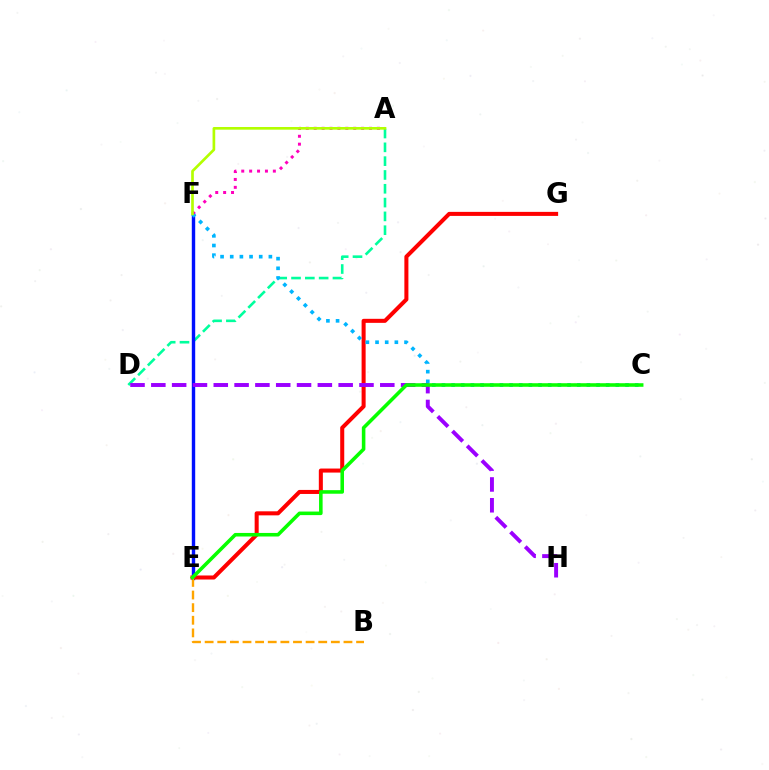{('A', 'D'): [{'color': '#00ff9d', 'line_style': 'dashed', 'thickness': 1.88}], ('E', 'F'): [{'color': '#0010ff', 'line_style': 'solid', 'thickness': 2.45}], ('E', 'G'): [{'color': '#ff0000', 'line_style': 'solid', 'thickness': 2.91}], ('C', 'F'): [{'color': '#00b5ff', 'line_style': 'dotted', 'thickness': 2.63}], ('D', 'H'): [{'color': '#9b00ff', 'line_style': 'dashed', 'thickness': 2.83}], ('A', 'F'): [{'color': '#ff00bd', 'line_style': 'dotted', 'thickness': 2.15}, {'color': '#b3ff00', 'line_style': 'solid', 'thickness': 1.93}], ('B', 'E'): [{'color': '#ffa500', 'line_style': 'dashed', 'thickness': 1.71}], ('C', 'E'): [{'color': '#08ff00', 'line_style': 'solid', 'thickness': 2.57}]}